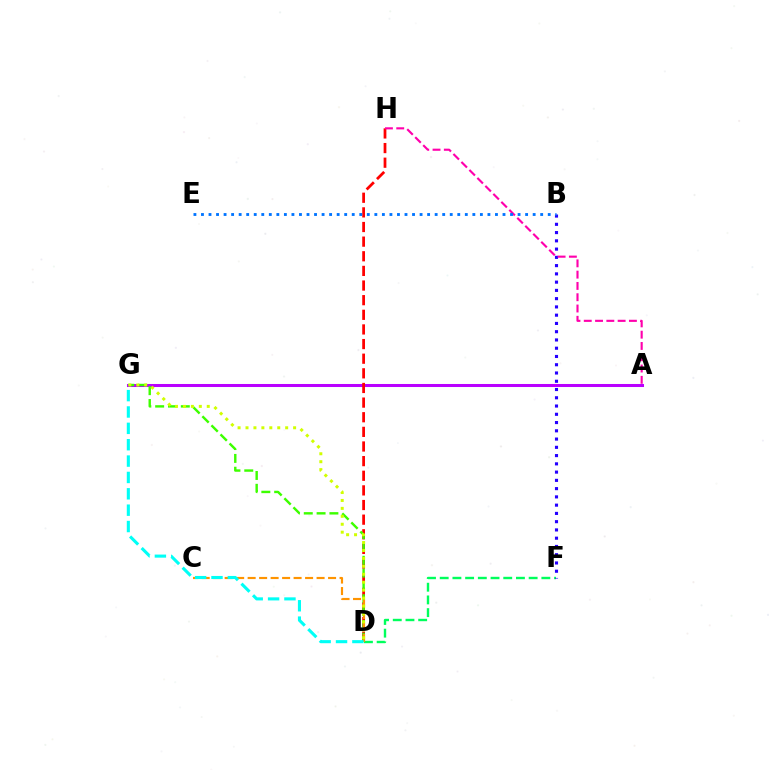{('A', 'G'): [{'color': '#b900ff', 'line_style': 'solid', 'thickness': 2.18}], ('D', 'H'): [{'color': '#ff0000', 'line_style': 'dashed', 'thickness': 1.99}], ('D', 'F'): [{'color': '#00ff5c', 'line_style': 'dashed', 'thickness': 1.73}], ('D', 'G'): [{'color': '#3dff00', 'line_style': 'dashed', 'thickness': 1.74}, {'color': '#00fff6', 'line_style': 'dashed', 'thickness': 2.22}, {'color': '#d1ff00', 'line_style': 'dotted', 'thickness': 2.16}], ('C', 'D'): [{'color': '#ff9400', 'line_style': 'dashed', 'thickness': 1.56}], ('B', 'F'): [{'color': '#2500ff', 'line_style': 'dotted', 'thickness': 2.24}], ('A', 'H'): [{'color': '#ff00ac', 'line_style': 'dashed', 'thickness': 1.53}], ('B', 'E'): [{'color': '#0074ff', 'line_style': 'dotted', 'thickness': 2.05}]}